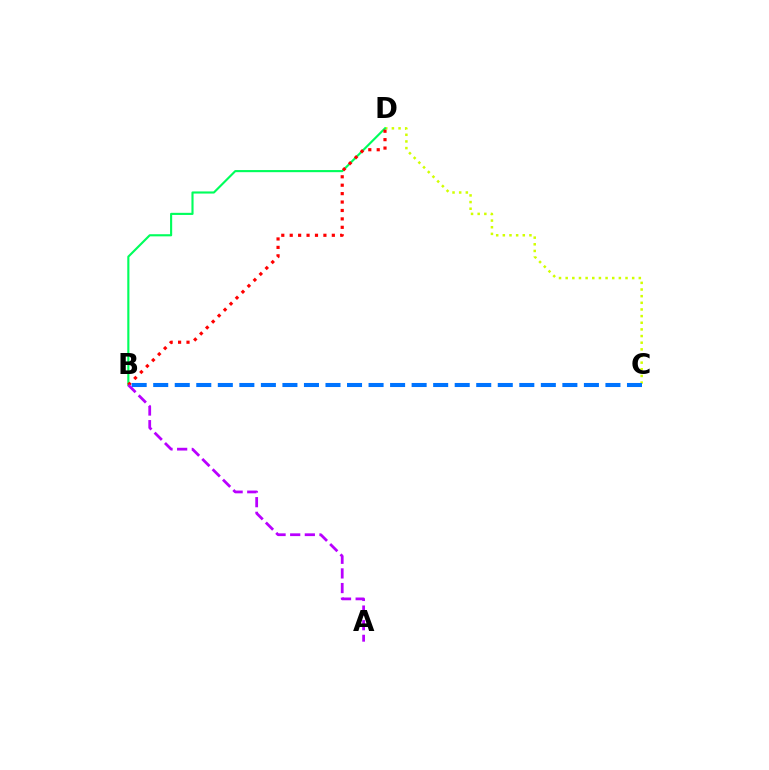{('C', 'D'): [{'color': '#d1ff00', 'line_style': 'dotted', 'thickness': 1.81}], ('B', 'D'): [{'color': '#00ff5c', 'line_style': 'solid', 'thickness': 1.53}, {'color': '#ff0000', 'line_style': 'dotted', 'thickness': 2.29}], ('B', 'C'): [{'color': '#0074ff', 'line_style': 'dashed', 'thickness': 2.93}], ('A', 'B'): [{'color': '#b900ff', 'line_style': 'dashed', 'thickness': 1.99}]}